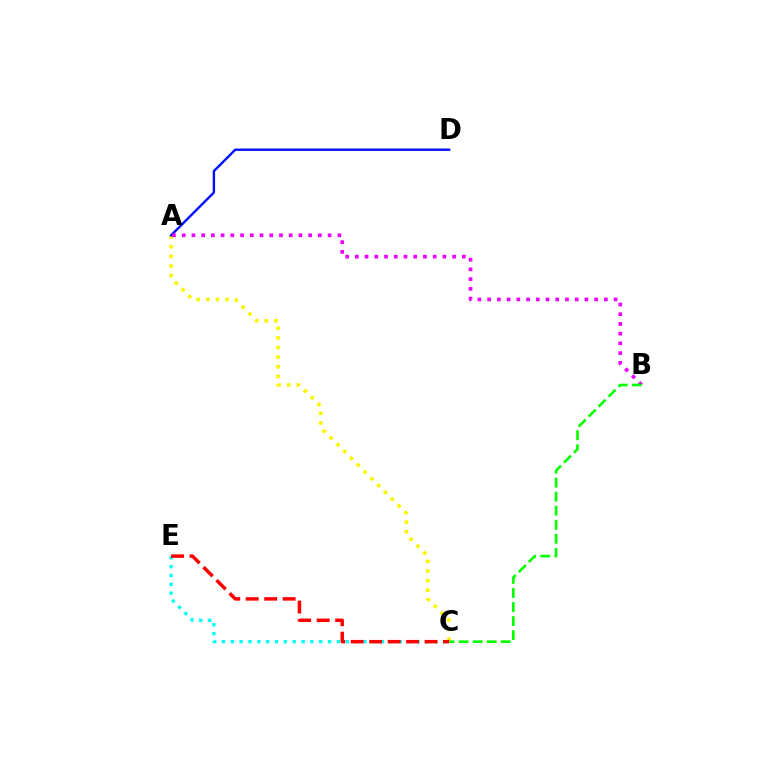{('A', 'C'): [{'color': '#fcf500', 'line_style': 'dotted', 'thickness': 2.61}], ('A', 'D'): [{'color': '#0010ff', 'line_style': 'solid', 'thickness': 1.72}], ('C', 'E'): [{'color': '#00fff6', 'line_style': 'dotted', 'thickness': 2.4}, {'color': '#ff0000', 'line_style': 'dashed', 'thickness': 2.51}], ('A', 'B'): [{'color': '#ee00ff', 'line_style': 'dotted', 'thickness': 2.64}], ('B', 'C'): [{'color': '#08ff00', 'line_style': 'dashed', 'thickness': 1.91}]}